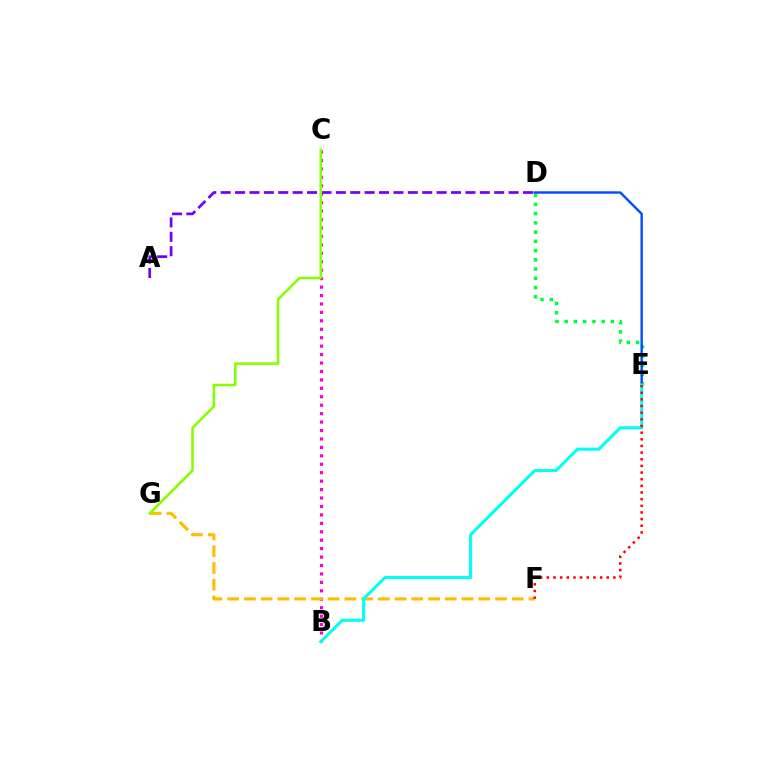{('D', 'E'): [{'color': '#00ff39', 'line_style': 'dotted', 'thickness': 2.51}, {'color': '#004bff', 'line_style': 'solid', 'thickness': 1.72}], ('B', 'C'): [{'color': '#ff00cf', 'line_style': 'dotted', 'thickness': 2.29}], ('A', 'D'): [{'color': '#7200ff', 'line_style': 'dashed', 'thickness': 1.96}], ('F', 'G'): [{'color': '#ffbd00', 'line_style': 'dashed', 'thickness': 2.27}], ('C', 'G'): [{'color': '#84ff00', 'line_style': 'solid', 'thickness': 1.85}], ('B', 'E'): [{'color': '#00fff6', 'line_style': 'solid', 'thickness': 2.2}], ('E', 'F'): [{'color': '#ff0000', 'line_style': 'dotted', 'thickness': 1.81}]}